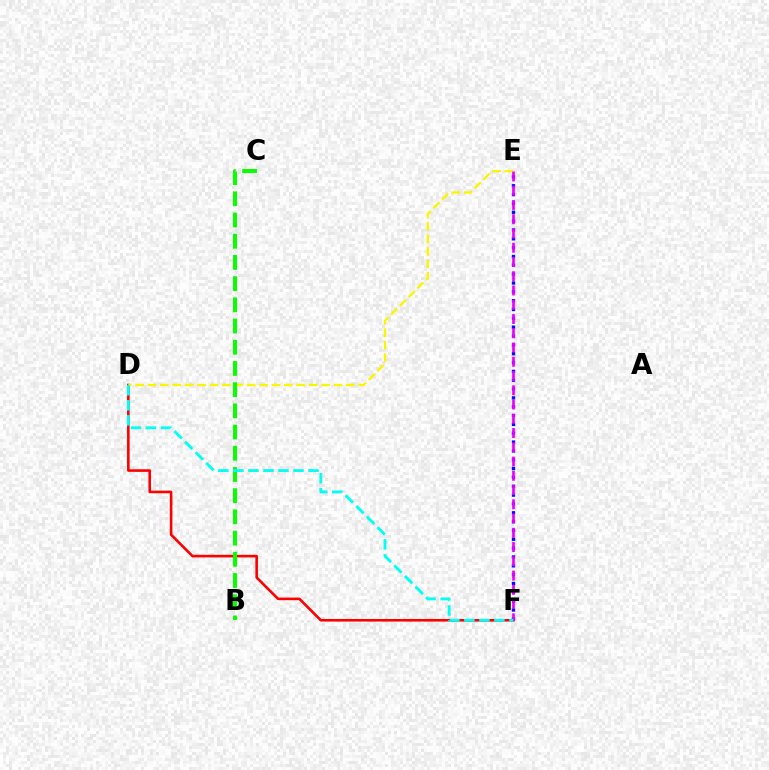{('D', 'F'): [{'color': '#ff0000', 'line_style': 'solid', 'thickness': 1.88}, {'color': '#00fff6', 'line_style': 'dashed', 'thickness': 2.04}], ('D', 'E'): [{'color': '#fcf500', 'line_style': 'dashed', 'thickness': 1.68}], ('E', 'F'): [{'color': '#0010ff', 'line_style': 'dotted', 'thickness': 2.4}, {'color': '#ee00ff', 'line_style': 'dashed', 'thickness': 1.94}], ('B', 'C'): [{'color': '#08ff00', 'line_style': 'dashed', 'thickness': 2.88}]}